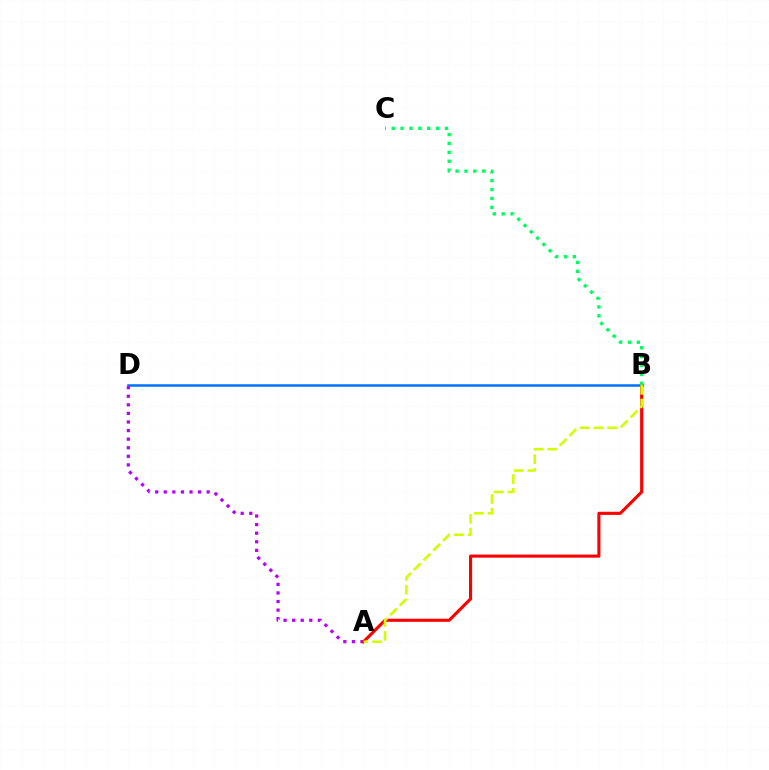{('B', 'D'): [{'color': '#0074ff', 'line_style': 'solid', 'thickness': 1.82}], ('A', 'D'): [{'color': '#b900ff', 'line_style': 'dotted', 'thickness': 2.33}], ('A', 'B'): [{'color': '#ff0000', 'line_style': 'solid', 'thickness': 2.24}, {'color': '#d1ff00', 'line_style': 'dashed', 'thickness': 1.87}], ('B', 'C'): [{'color': '#00ff5c', 'line_style': 'dotted', 'thickness': 2.42}]}